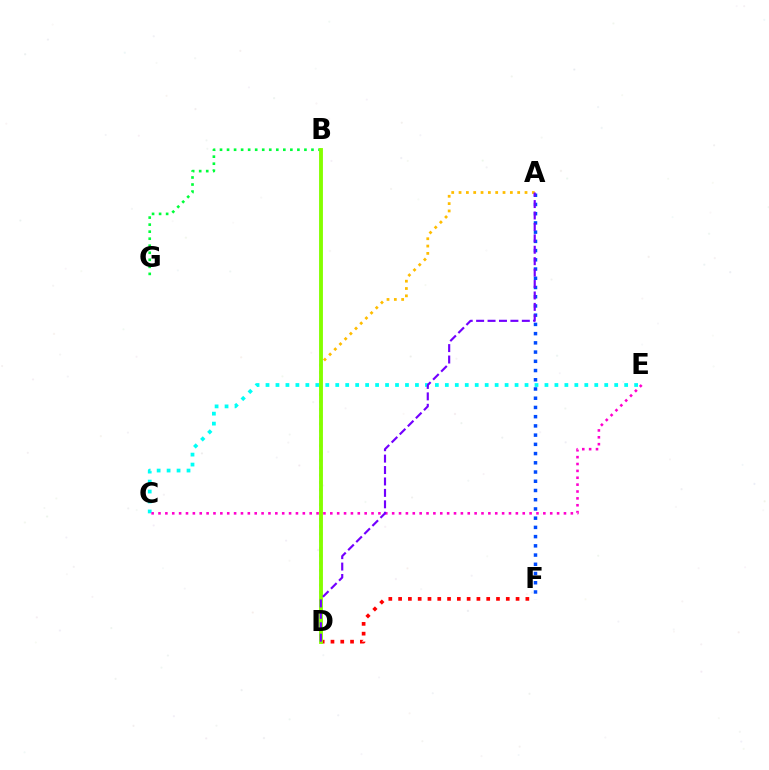{('B', 'G'): [{'color': '#00ff39', 'line_style': 'dotted', 'thickness': 1.91}], ('A', 'D'): [{'color': '#ffbd00', 'line_style': 'dotted', 'thickness': 1.99}, {'color': '#7200ff', 'line_style': 'dashed', 'thickness': 1.55}], ('D', 'F'): [{'color': '#ff0000', 'line_style': 'dotted', 'thickness': 2.66}], ('C', 'E'): [{'color': '#00fff6', 'line_style': 'dotted', 'thickness': 2.71}, {'color': '#ff00cf', 'line_style': 'dotted', 'thickness': 1.87}], ('A', 'F'): [{'color': '#004bff', 'line_style': 'dotted', 'thickness': 2.51}], ('B', 'D'): [{'color': '#84ff00', 'line_style': 'solid', 'thickness': 2.78}]}